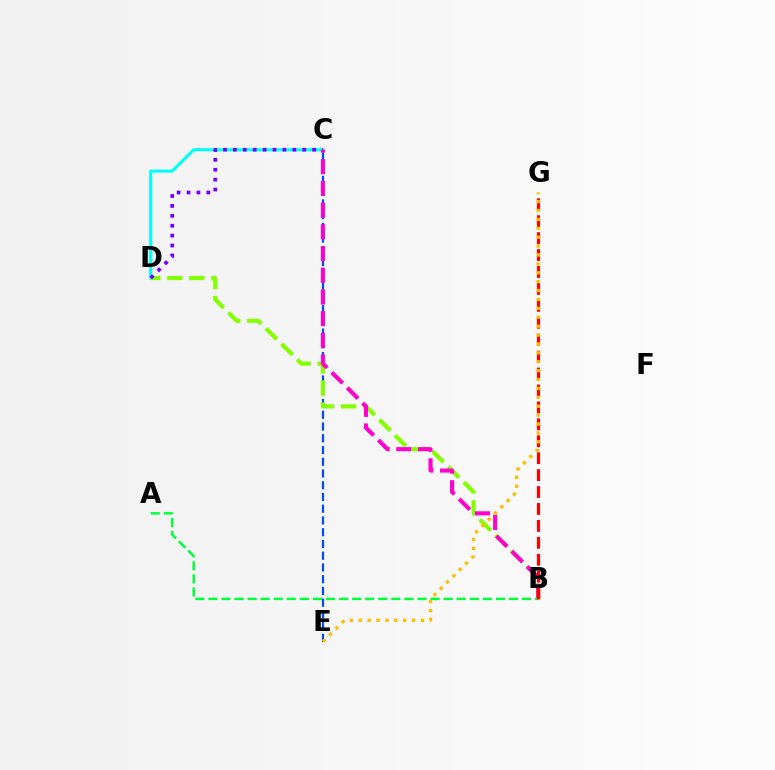{('C', 'E'): [{'color': '#004bff', 'line_style': 'dashed', 'thickness': 1.6}], ('C', 'D'): [{'color': '#00fff6', 'line_style': 'solid', 'thickness': 2.21}, {'color': '#7200ff', 'line_style': 'dotted', 'thickness': 2.69}], ('B', 'D'): [{'color': '#84ff00', 'line_style': 'dashed', 'thickness': 2.99}], ('B', 'C'): [{'color': '#ff00cf', 'line_style': 'dashed', 'thickness': 2.95}], ('A', 'B'): [{'color': '#00ff39', 'line_style': 'dashed', 'thickness': 1.77}], ('B', 'G'): [{'color': '#ff0000', 'line_style': 'dashed', 'thickness': 2.3}], ('E', 'G'): [{'color': '#ffbd00', 'line_style': 'dotted', 'thickness': 2.42}]}